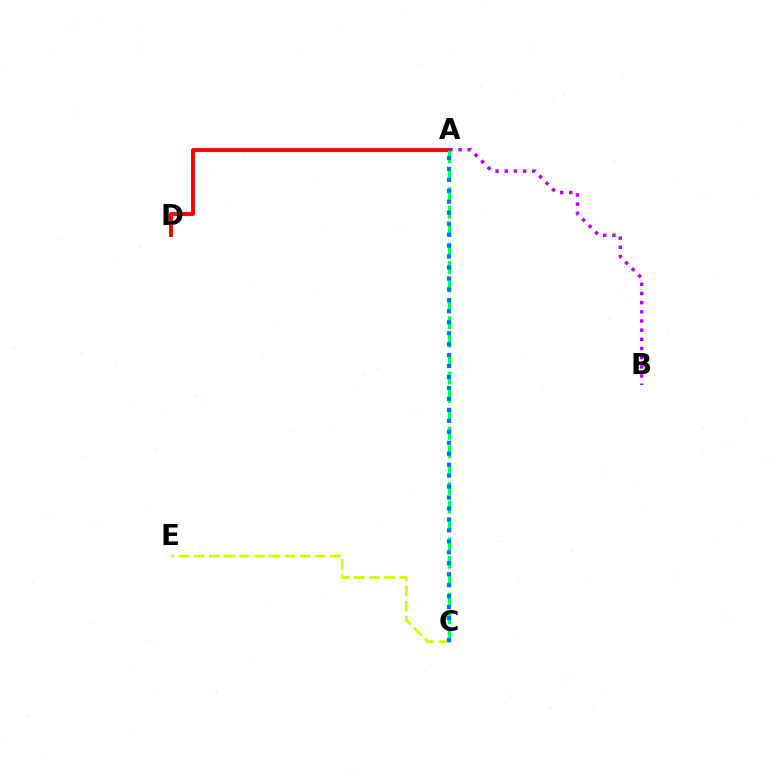{('C', 'E'): [{'color': '#d1ff00', 'line_style': 'dashed', 'thickness': 2.06}], ('A', 'D'): [{'color': '#ff0000', 'line_style': 'solid', 'thickness': 2.82}], ('A', 'C'): [{'color': '#00ff5c', 'line_style': 'dashed', 'thickness': 2.5}, {'color': '#0074ff', 'line_style': 'dotted', 'thickness': 2.98}], ('A', 'B'): [{'color': '#b900ff', 'line_style': 'dotted', 'thickness': 2.49}]}